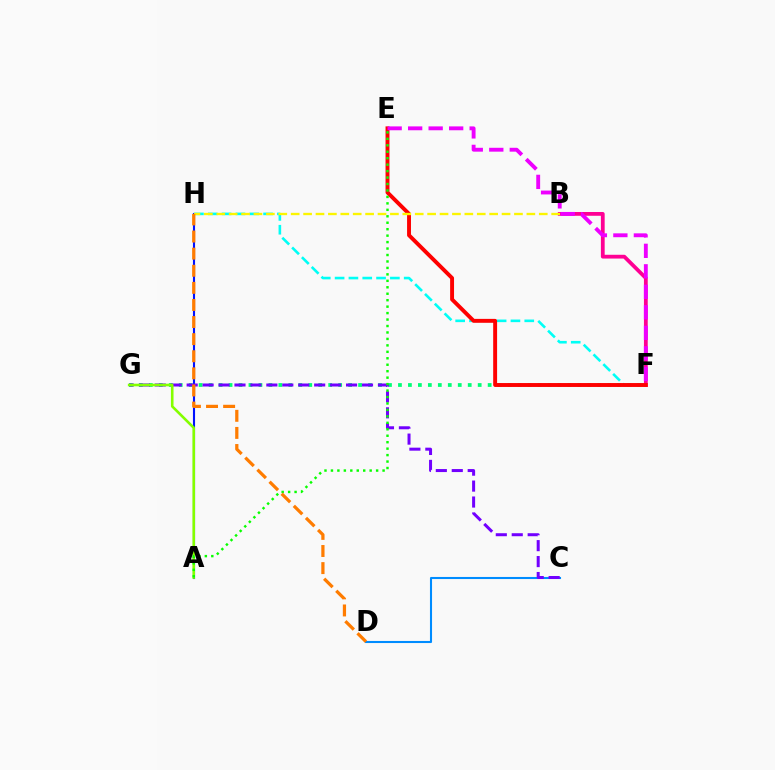{('B', 'F'): [{'color': '#ff0094', 'line_style': 'solid', 'thickness': 2.73}], ('F', 'G'): [{'color': '#00ff74', 'line_style': 'dotted', 'thickness': 2.71}], ('A', 'H'): [{'color': '#0010ff', 'line_style': 'solid', 'thickness': 1.52}], ('C', 'D'): [{'color': '#008cff', 'line_style': 'solid', 'thickness': 1.5}], ('C', 'G'): [{'color': '#7200ff', 'line_style': 'dashed', 'thickness': 2.17}], ('A', 'G'): [{'color': '#84ff00', 'line_style': 'solid', 'thickness': 1.87}], ('F', 'H'): [{'color': '#00fff6', 'line_style': 'dashed', 'thickness': 1.88}], ('E', 'F'): [{'color': '#ff0000', 'line_style': 'solid', 'thickness': 2.81}, {'color': '#ee00ff', 'line_style': 'dashed', 'thickness': 2.79}], ('A', 'E'): [{'color': '#08ff00', 'line_style': 'dotted', 'thickness': 1.75}], ('B', 'H'): [{'color': '#fcf500', 'line_style': 'dashed', 'thickness': 1.69}], ('D', 'H'): [{'color': '#ff7c00', 'line_style': 'dashed', 'thickness': 2.32}]}